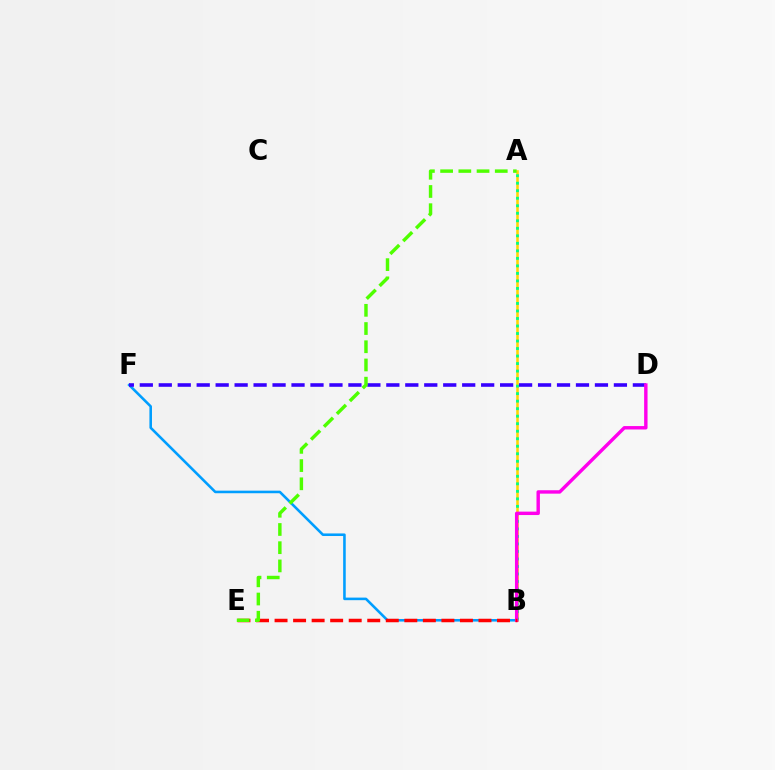{('A', 'B'): [{'color': '#ffd500', 'line_style': 'solid', 'thickness': 1.85}, {'color': '#00ff86', 'line_style': 'dotted', 'thickness': 2.04}], ('B', 'F'): [{'color': '#009eff', 'line_style': 'solid', 'thickness': 1.86}], ('D', 'F'): [{'color': '#3700ff', 'line_style': 'dashed', 'thickness': 2.58}], ('B', 'D'): [{'color': '#ff00ed', 'line_style': 'solid', 'thickness': 2.46}], ('B', 'E'): [{'color': '#ff0000', 'line_style': 'dashed', 'thickness': 2.52}], ('A', 'E'): [{'color': '#4fff00', 'line_style': 'dashed', 'thickness': 2.47}]}